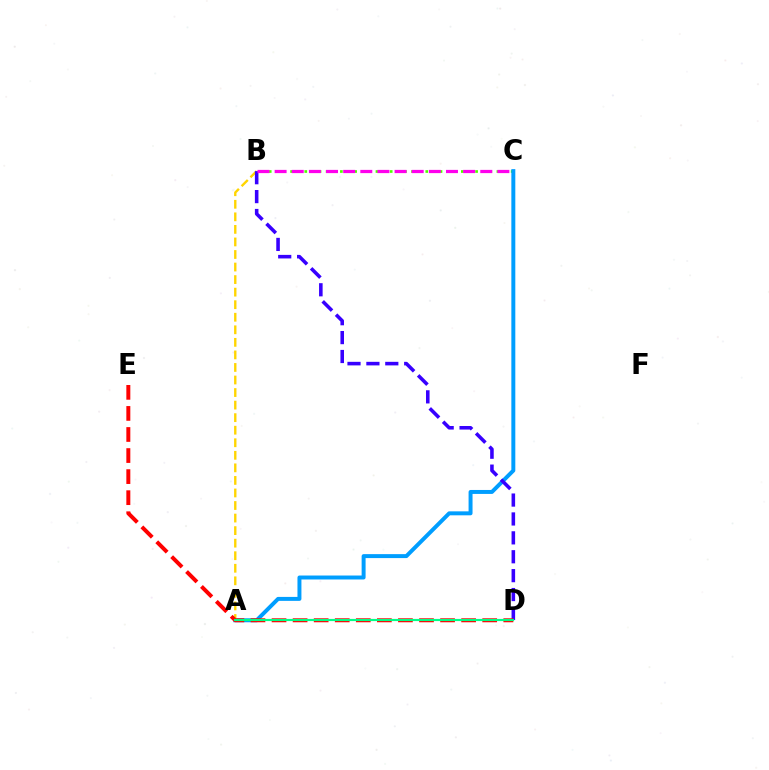{('B', 'C'): [{'color': '#4fff00', 'line_style': 'dotted', 'thickness': 1.93}, {'color': '#ff00ed', 'line_style': 'dashed', 'thickness': 2.33}], ('A', 'C'): [{'color': '#009eff', 'line_style': 'solid', 'thickness': 2.85}], ('A', 'B'): [{'color': '#ffd500', 'line_style': 'dashed', 'thickness': 1.71}], ('B', 'D'): [{'color': '#3700ff', 'line_style': 'dashed', 'thickness': 2.57}], ('D', 'E'): [{'color': '#ff0000', 'line_style': 'dashed', 'thickness': 2.86}], ('A', 'D'): [{'color': '#00ff86', 'line_style': 'solid', 'thickness': 1.57}]}